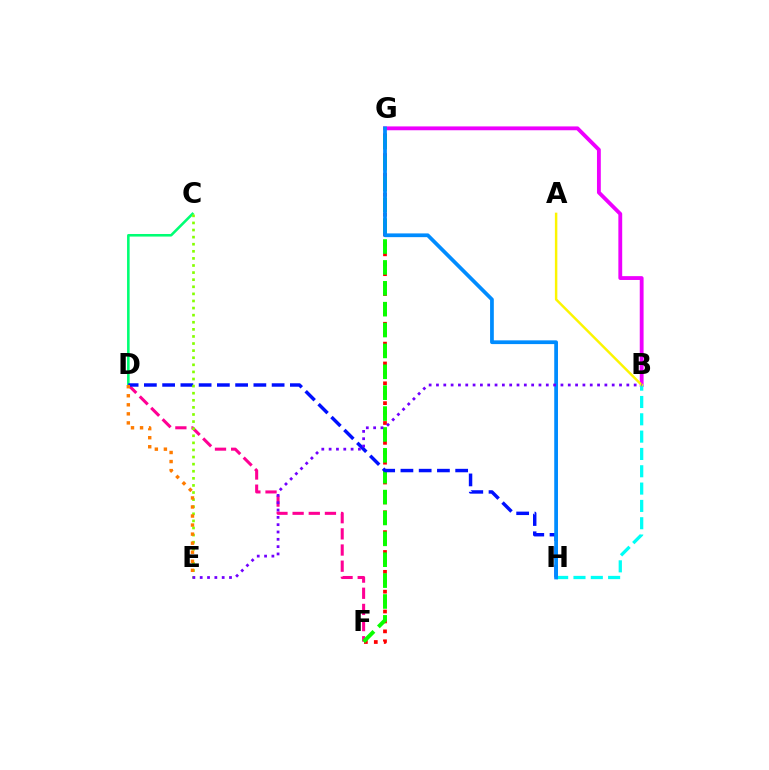{('C', 'D'): [{'color': '#00ff74', 'line_style': 'solid', 'thickness': 1.86}], ('B', 'G'): [{'color': '#ee00ff', 'line_style': 'solid', 'thickness': 2.76}], ('F', 'G'): [{'color': '#ff0000', 'line_style': 'dotted', 'thickness': 2.7}, {'color': '#08ff00', 'line_style': 'dashed', 'thickness': 2.84}], ('D', 'F'): [{'color': '#ff0094', 'line_style': 'dashed', 'thickness': 2.2}], ('B', 'H'): [{'color': '#00fff6', 'line_style': 'dashed', 'thickness': 2.35}], ('D', 'H'): [{'color': '#0010ff', 'line_style': 'dashed', 'thickness': 2.48}], ('A', 'B'): [{'color': '#fcf500', 'line_style': 'solid', 'thickness': 1.77}], ('C', 'E'): [{'color': '#84ff00', 'line_style': 'dotted', 'thickness': 1.93}], ('G', 'H'): [{'color': '#008cff', 'line_style': 'solid', 'thickness': 2.69}], ('B', 'E'): [{'color': '#7200ff', 'line_style': 'dotted', 'thickness': 1.99}], ('D', 'E'): [{'color': '#ff7c00', 'line_style': 'dotted', 'thickness': 2.46}]}